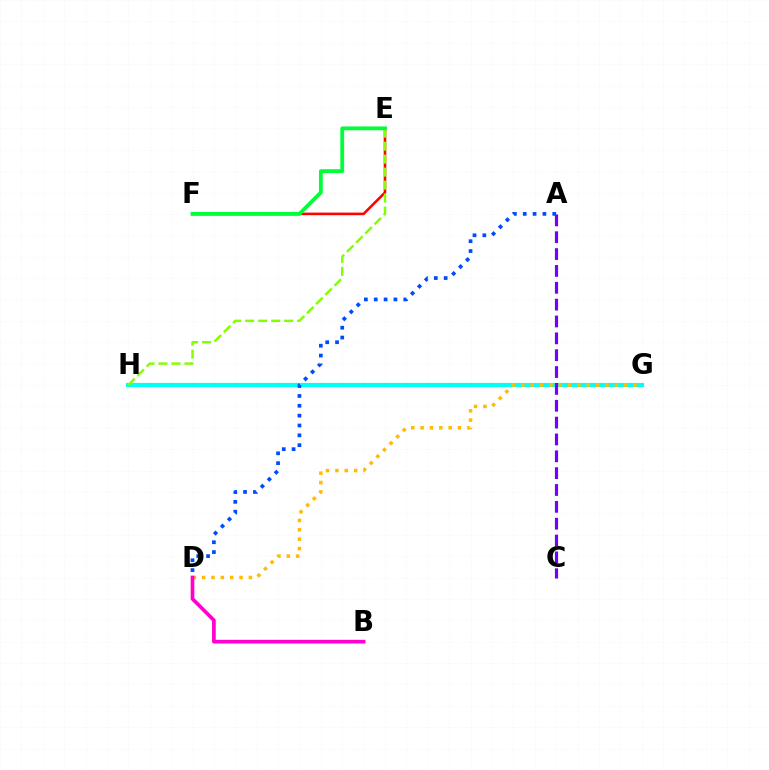{('G', 'H'): [{'color': '#00fff6', 'line_style': 'solid', 'thickness': 3.0}], ('E', 'F'): [{'color': '#ff0000', 'line_style': 'solid', 'thickness': 1.86}, {'color': '#00ff39', 'line_style': 'solid', 'thickness': 2.74}], ('A', 'C'): [{'color': '#7200ff', 'line_style': 'dashed', 'thickness': 2.29}], ('D', 'G'): [{'color': '#ffbd00', 'line_style': 'dotted', 'thickness': 2.54}], ('E', 'H'): [{'color': '#84ff00', 'line_style': 'dashed', 'thickness': 1.77}], ('B', 'D'): [{'color': '#ff00cf', 'line_style': 'solid', 'thickness': 2.65}], ('A', 'D'): [{'color': '#004bff', 'line_style': 'dotted', 'thickness': 2.68}]}